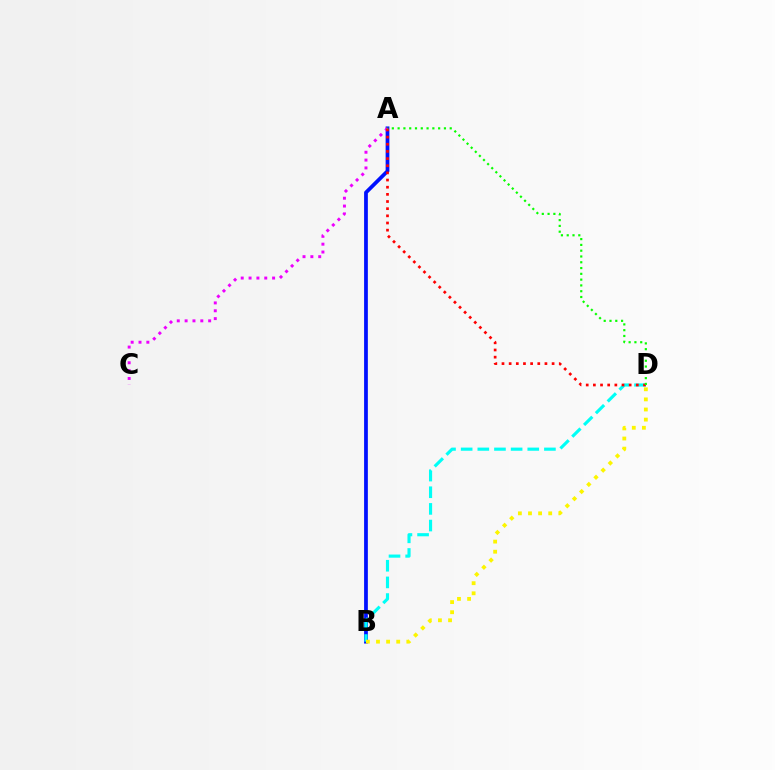{('A', 'B'): [{'color': '#0010ff', 'line_style': 'solid', 'thickness': 2.7}], ('B', 'D'): [{'color': '#00fff6', 'line_style': 'dashed', 'thickness': 2.26}, {'color': '#fcf500', 'line_style': 'dotted', 'thickness': 2.75}], ('A', 'C'): [{'color': '#ee00ff', 'line_style': 'dotted', 'thickness': 2.13}], ('A', 'D'): [{'color': '#ff0000', 'line_style': 'dotted', 'thickness': 1.94}, {'color': '#08ff00', 'line_style': 'dotted', 'thickness': 1.57}]}